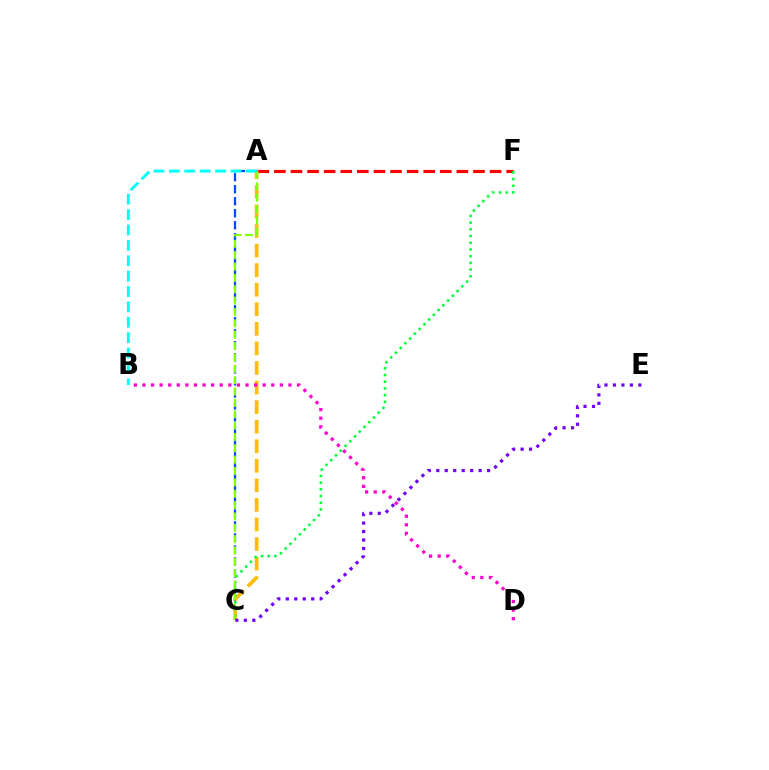{('A', 'C'): [{'color': '#004bff', 'line_style': 'dashed', 'thickness': 1.63}, {'color': '#ffbd00', 'line_style': 'dashed', 'thickness': 2.66}, {'color': '#84ff00', 'line_style': 'dashed', 'thickness': 1.54}], ('A', 'F'): [{'color': '#ff0000', 'line_style': 'dashed', 'thickness': 2.25}], ('C', 'F'): [{'color': '#00ff39', 'line_style': 'dotted', 'thickness': 1.82}], ('B', 'D'): [{'color': '#ff00cf', 'line_style': 'dotted', 'thickness': 2.33}], ('A', 'B'): [{'color': '#00fff6', 'line_style': 'dashed', 'thickness': 2.09}], ('C', 'E'): [{'color': '#7200ff', 'line_style': 'dotted', 'thickness': 2.3}]}